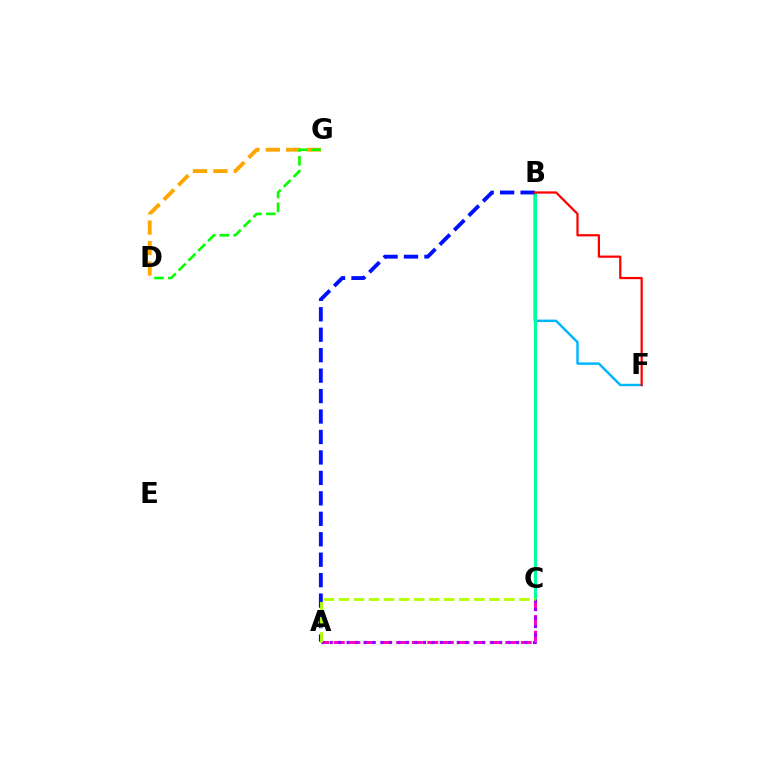{('A', 'C'): [{'color': '#ff00bd', 'line_style': 'dashed', 'thickness': 2.12}, {'color': '#9b00ff', 'line_style': 'dotted', 'thickness': 2.3}, {'color': '#b3ff00', 'line_style': 'dashed', 'thickness': 2.04}], ('B', 'F'): [{'color': '#00b5ff', 'line_style': 'solid', 'thickness': 1.76}, {'color': '#ff0000', 'line_style': 'solid', 'thickness': 1.61}], ('D', 'G'): [{'color': '#ffa500', 'line_style': 'dashed', 'thickness': 2.78}, {'color': '#08ff00', 'line_style': 'dashed', 'thickness': 1.88}], ('B', 'C'): [{'color': '#00ff9d', 'line_style': 'solid', 'thickness': 2.18}], ('A', 'B'): [{'color': '#0010ff', 'line_style': 'dashed', 'thickness': 2.78}]}